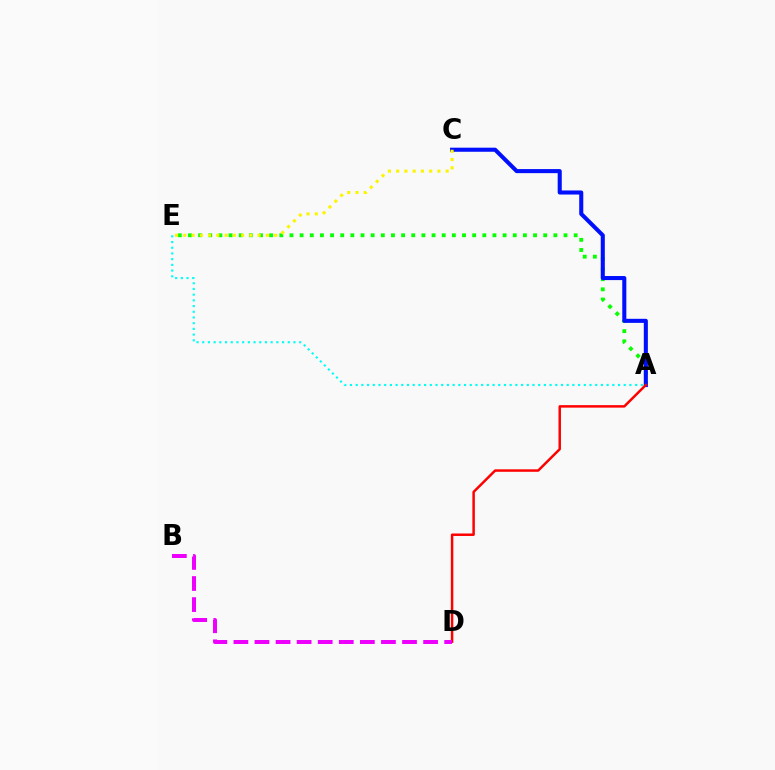{('A', 'E'): [{'color': '#08ff00', 'line_style': 'dotted', 'thickness': 2.76}, {'color': '#00fff6', 'line_style': 'dotted', 'thickness': 1.55}], ('A', 'C'): [{'color': '#0010ff', 'line_style': 'solid', 'thickness': 2.93}], ('A', 'D'): [{'color': '#ff0000', 'line_style': 'solid', 'thickness': 1.79}], ('B', 'D'): [{'color': '#ee00ff', 'line_style': 'dashed', 'thickness': 2.86}], ('C', 'E'): [{'color': '#fcf500', 'line_style': 'dotted', 'thickness': 2.24}]}